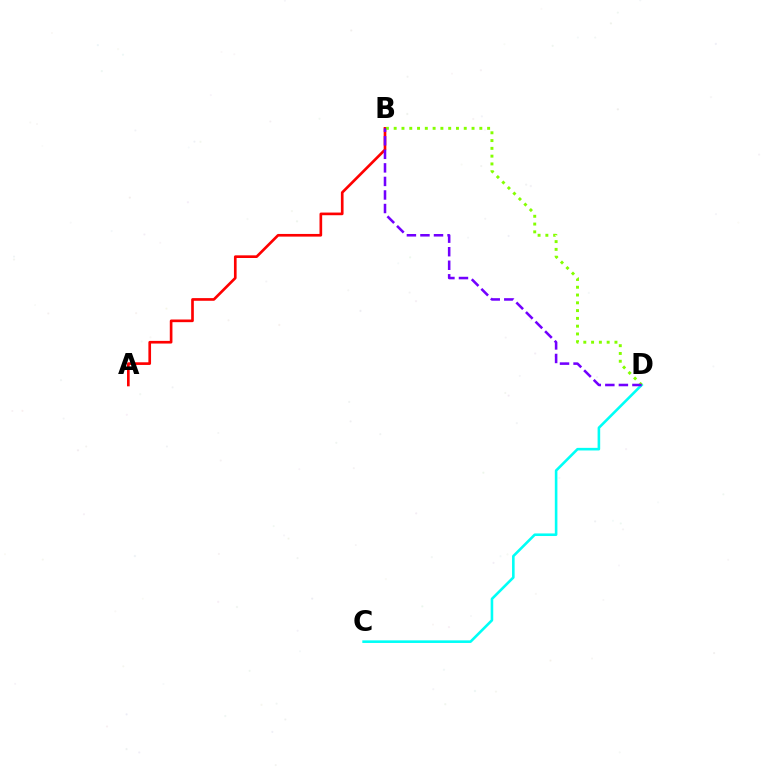{('A', 'B'): [{'color': '#ff0000', 'line_style': 'solid', 'thickness': 1.92}], ('C', 'D'): [{'color': '#00fff6', 'line_style': 'solid', 'thickness': 1.87}], ('B', 'D'): [{'color': '#84ff00', 'line_style': 'dotted', 'thickness': 2.12}, {'color': '#7200ff', 'line_style': 'dashed', 'thickness': 1.84}]}